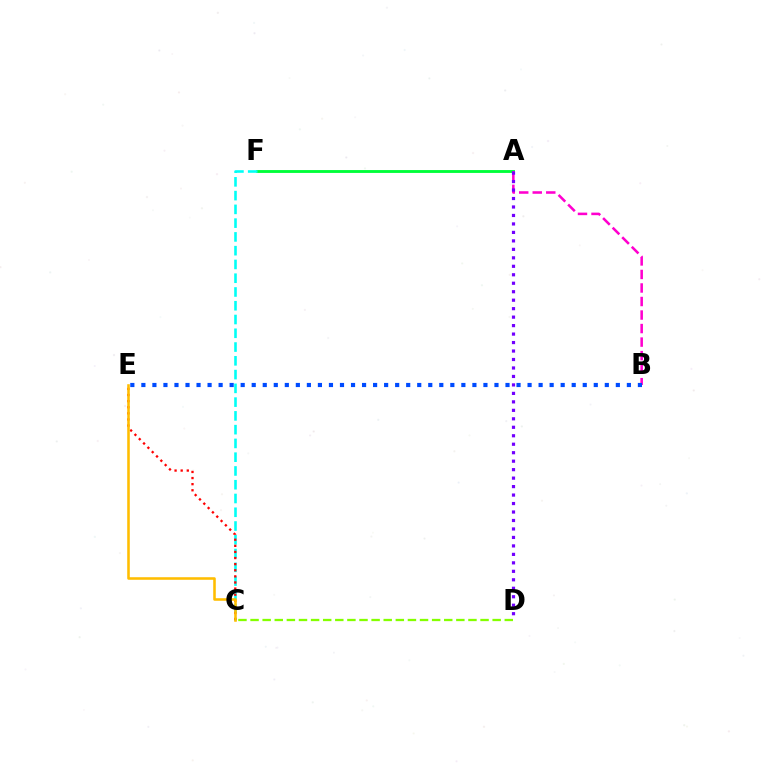{('A', 'F'): [{'color': '#00ff39', 'line_style': 'solid', 'thickness': 2.07}], ('A', 'B'): [{'color': '#ff00cf', 'line_style': 'dashed', 'thickness': 1.84}], ('C', 'F'): [{'color': '#00fff6', 'line_style': 'dashed', 'thickness': 1.87}], ('C', 'E'): [{'color': '#ff0000', 'line_style': 'dotted', 'thickness': 1.66}, {'color': '#ffbd00', 'line_style': 'solid', 'thickness': 1.85}], ('A', 'D'): [{'color': '#7200ff', 'line_style': 'dotted', 'thickness': 2.3}], ('C', 'D'): [{'color': '#84ff00', 'line_style': 'dashed', 'thickness': 1.64}], ('B', 'E'): [{'color': '#004bff', 'line_style': 'dotted', 'thickness': 3.0}]}